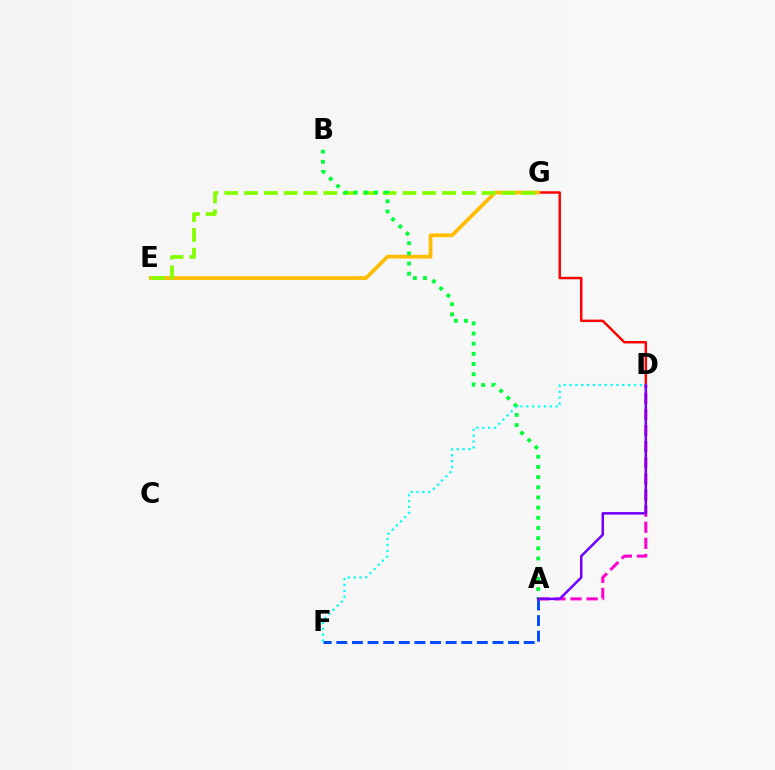{('A', 'F'): [{'color': '#004bff', 'line_style': 'dashed', 'thickness': 2.12}], ('D', 'G'): [{'color': '#ff0000', 'line_style': 'solid', 'thickness': 1.77}], ('E', 'G'): [{'color': '#ffbd00', 'line_style': 'solid', 'thickness': 2.7}, {'color': '#84ff00', 'line_style': 'dashed', 'thickness': 2.69}], ('A', 'D'): [{'color': '#ff00cf', 'line_style': 'dashed', 'thickness': 2.19}, {'color': '#7200ff', 'line_style': 'solid', 'thickness': 1.81}], ('A', 'B'): [{'color': '#00ff39', 'line_style': 'dotted', 'thickness': 2.76}], ('D', 'F'): [{'color': '#00fff6', 'line_style': 'dotted', 'thickness': 1.59}]}